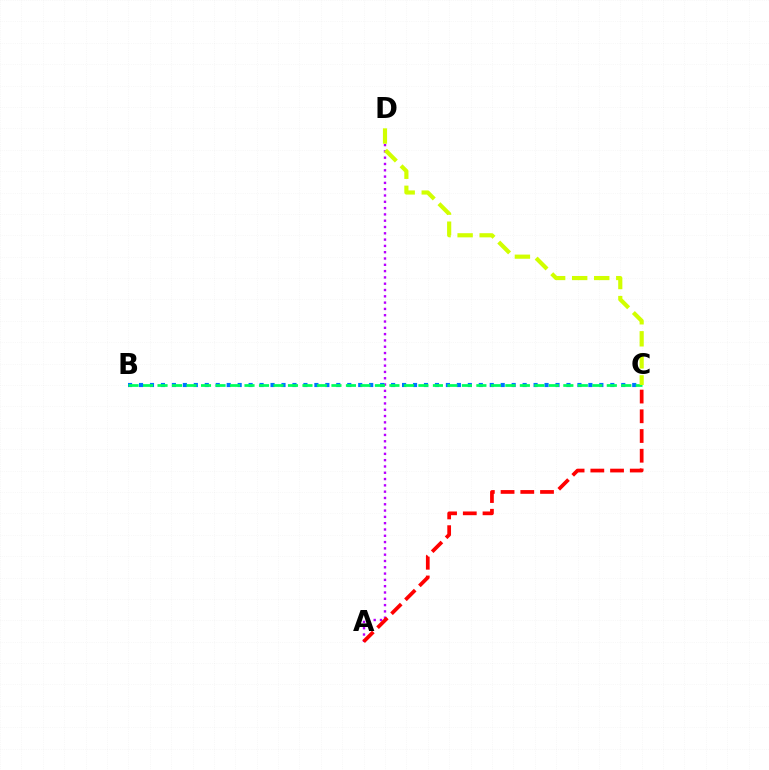{('A', 'D'): [{'color': '#b900ff', 'line_style': 'dotted', 'thickness': 1.71}], ('B', 'C'): [{'color': '#0074ff', 'line_style': 'dotted', 'thickness': 2.98}, {'color': '#00ff5c', 'line_style': 'dashed', 'thickness': 1.97}], ('A', 'C'): [{'color': '#ff0000', 'line_style': 'dashed', 'thickness': 2.68}], ('C', 'D'): [{'color': '#d1ff00', 'line_style': 'dashed', 'thickness': 2.99}]}